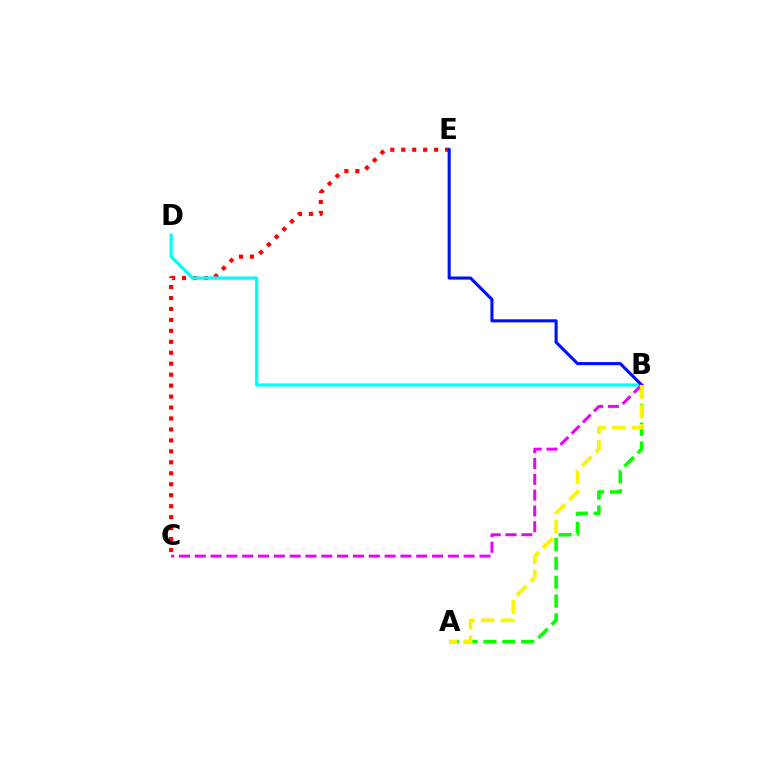{('C', 'E'): [{'color': '#ff0000', 'line_style': 'dotted', 'thickness': 2.98}], ('A', 'B'): [{'color': '#08ff00', 'line_style': 'dashed', 'thickness': 2.56}, {'color': '#fcf500', 'line_style': 'dashed', 'thickness': 2.66}], ('B', 'D'): [{'color': '#00fff6', 'line_style': 'solid', 'thickness': 2.31}], ('B', 'E'): [{'color': '#0010ff', 'line_style': 'solid', 'thickness': 2.22}], ('B', 'C'): [{'color': '#ee00ff', 'line_style': 'dashed', 'thickness': 2.15}]}